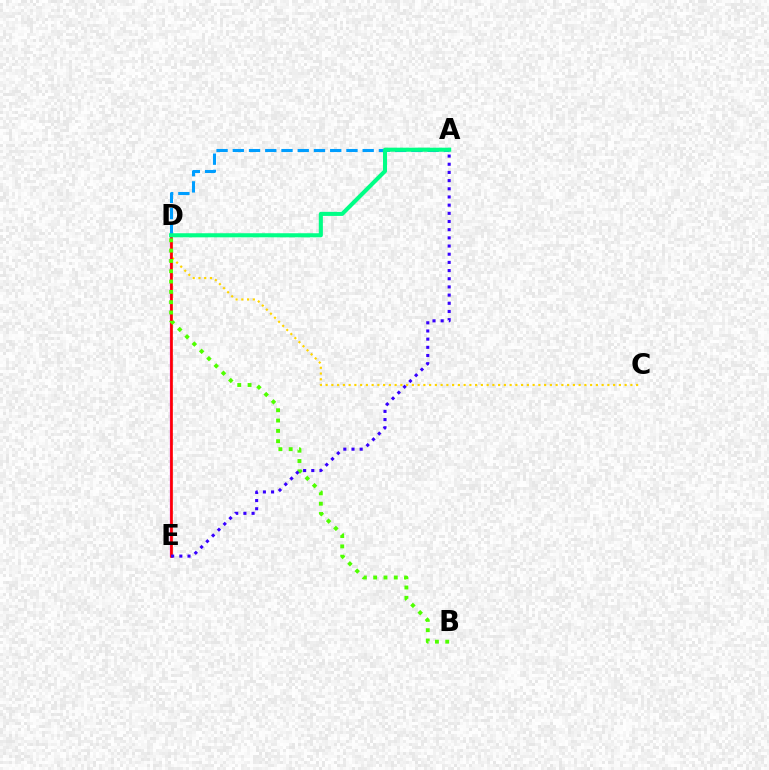{('D', 'E'): [{'color': '#ff00ed', 'line_style': 'solid', 'thickness': 1.6}, {'color': '#ff0000', 'line_style': 'solid', 'thickness': 1.91}], ('C', 'D'): [{'color': '#ffd500', 'line_style': 'dotted', 'thickness': 1.56}], ('B', 'D'): [{'color': '#4fff00', 'line_style': 'dotted', 'thickness': 2.8}], ('A', 'E'): [{'color': '#3700ff', 'line_style': 'dotted', 'thickness': 2.22}], ('A', 'D'): [{'color': '#009eff', 'line_style': 'dashed', 'thickness': 2.21}, {'color': '#00ff86', 'line_style': 'solid', 'thickness': 2.93}]}